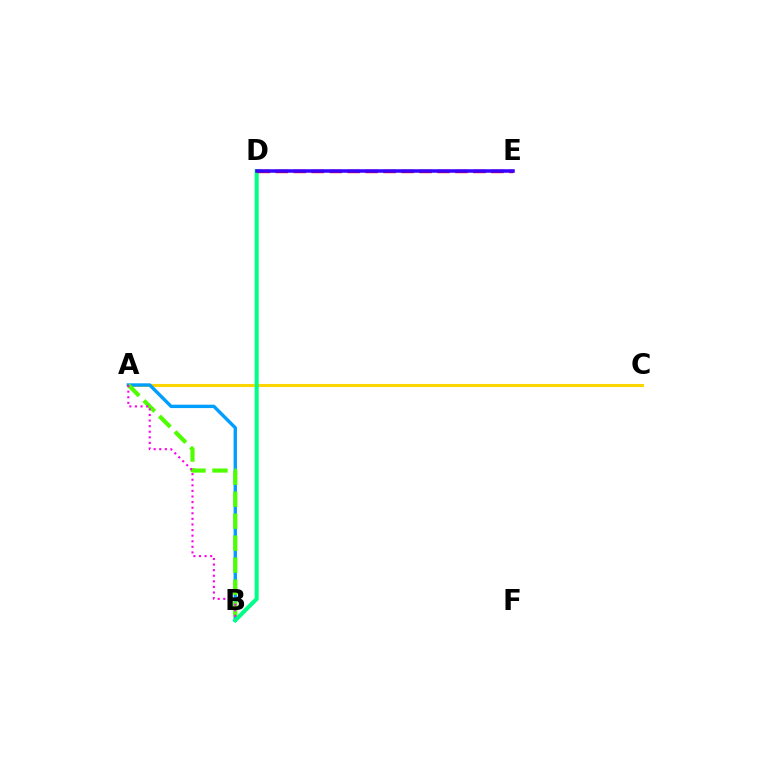{('A', 'C'): [{'color': '#ffd500', 'line_style': 'solid', 'thickness': 2.22}], ('A', 'B'): [{'color': '#009eff', 'line_style': 'solid', 'thickness': 2.43}, {'color': '#4fff00', 'line_style': 'dashed', 'thickness': 2.99}, {'color': '#ff00ed', 'line_style': 'dotted', 'thickness': 1.52}], ('B', 'D'): [{'color': '#00ff86', 'line_style': 'solid', 'thickness': 2.9}], ('D', 'E'): [{'color': '#ff0000', 'line_style': 'dashed', 'thickness': 2.44}, {'color': '#3700ff', 'line_style': 'solid', 'thickness': 2.53}]}